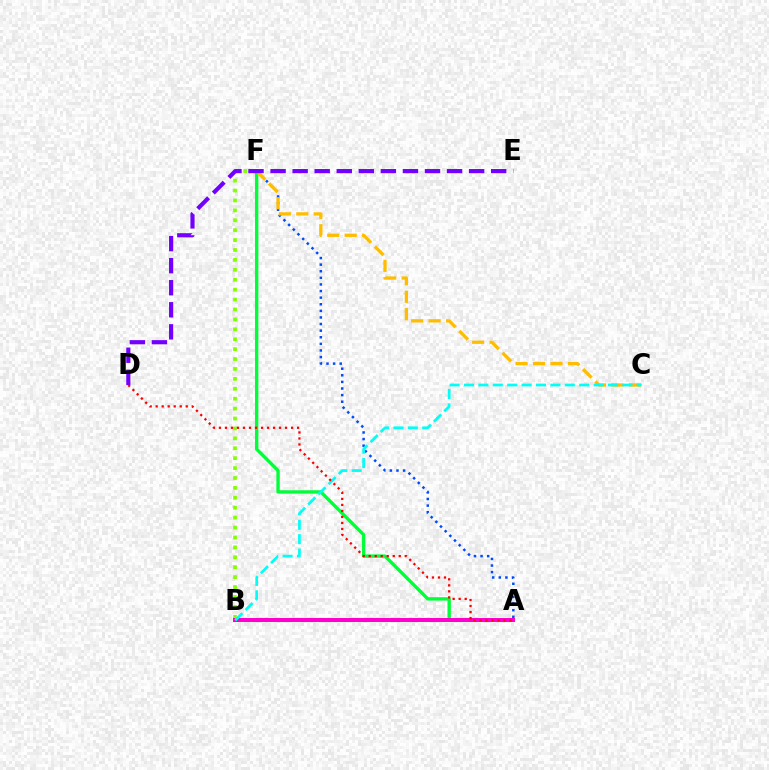{('A', 'F'): [{'color': '#00ff39', 'line_style': 'solid', 'thickness': 2.43}, {'color': '#004bff', 'line_style': 'dotted', 'thickness': 1.79}], ('B', 'F'): [{'color': '#84ff00', 'line_style': 'dotted', 'thickness': 2.69}], ('C', 'F'): [{'color': '#ffbd00', 'line_style': 'dashed', 'thickness': 2.37}], ('A', 'B'): [{'color': '#ff00cf', 'line_style': 'solid', 'thickness': 2.9}], ('D', 'E'): [{'color': '#7200ff', 'line_style': 'dashed', 'thickness': 3.0}], ('B', 'C'): [{'color': '#00fff6', 'line_style': 'dashed', 'thickness': 1.96}], ('A', 'D'): [{'color': '#ff0000', 'line_style': 'dotted', 'thickness': 1.63}]}